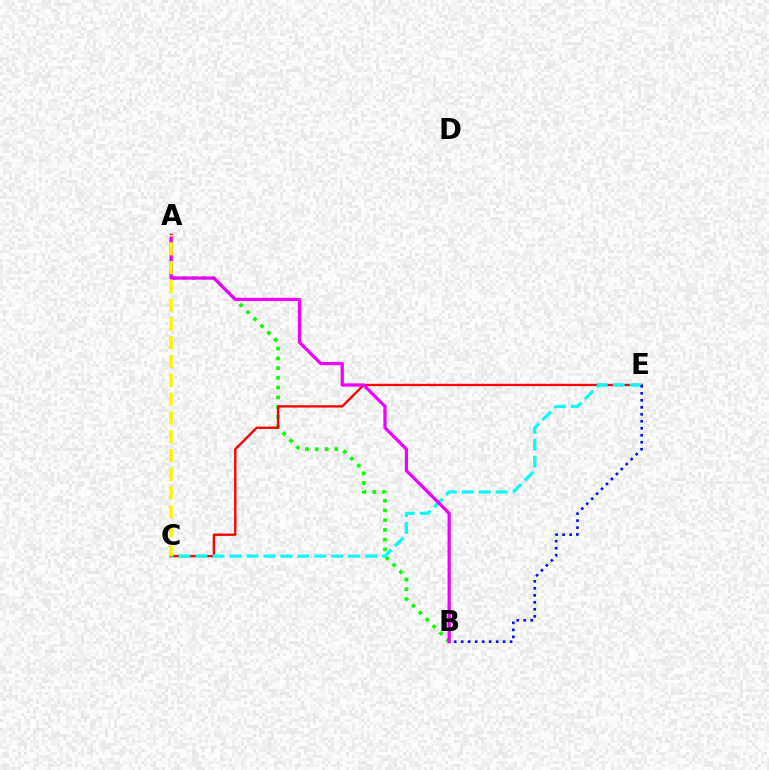{('A', 'B'): [{'color': '#08ff00', 'line_style': 'dotted', 'thickness': 2.65}, {'color': '#ee00ff', 'line_style': 'solid', 'thickness': 2.32}], ('C', 'E'): [{'color': '#ff0000', 'line_style': 'solid', 'thickness': 1.69}, {'color': '#00fff6', 'line_style': 'dashed', 'thickness': 2.3}], ('B', 'E'): [{'color': '#0010ff', 'line_style': 'dotted', 'thickness': 1.9}], ('A', 'C'): [{'color': '#fcf500', 'line_style': 'dashed', 'thickness': 2.55}]}